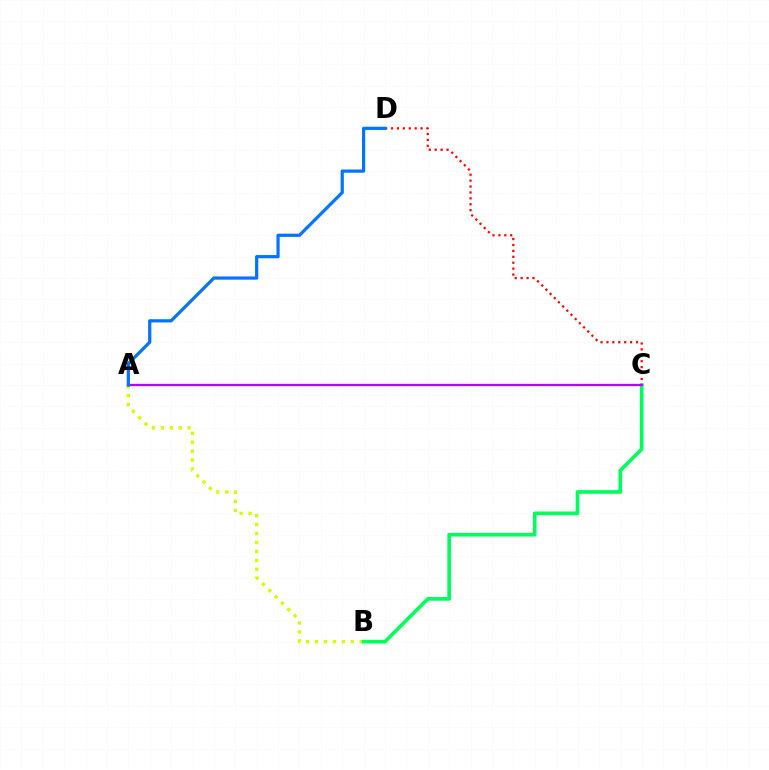{('C', 'D'): [{'color': '#ff0000', 'line_style': 'dotted', 'thickness': 1.61}], ('A', 'B'): [{'color': '#d1ff00', 'line_style': 'dotted', 'thickness': 2.43}], ('B', 'C'): [{'color': '#00ff5c', 'line_style': 'solid', 'thickness': 2.63}], ('A', 'C'): [{'color': '#b900ff', 'line_style': 'solid', 'thickness': 1.64}], ('A', 'D'): [{'color': '#0074ff', 'line_style': 'solid', 'thickness': 2.31}]}